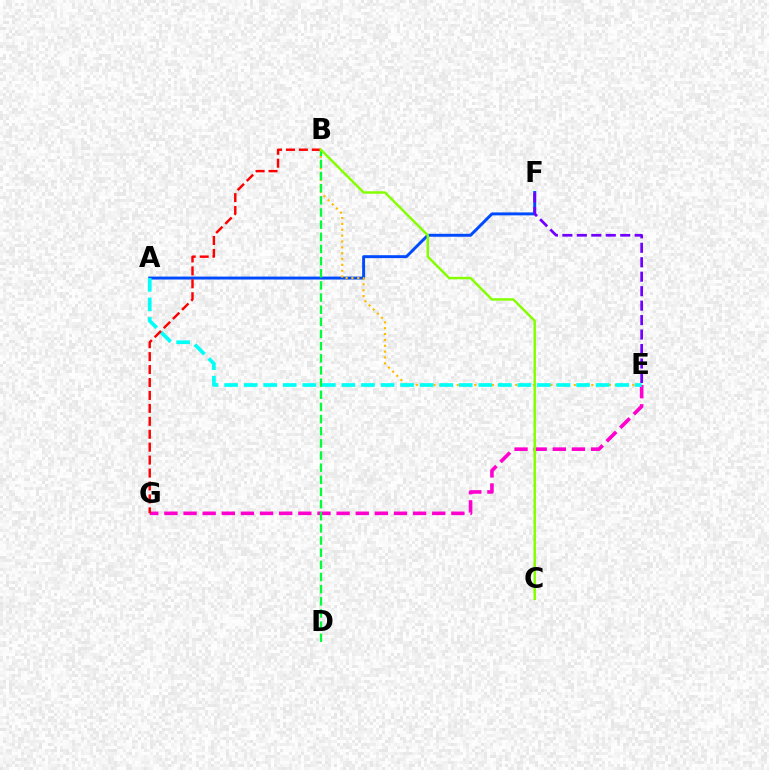{('E', 'G'): [{'color': '#ff00cf', 'line_style': 'dashed', 'thickness': 2.6}], ('A', 'F'): [{'color': '#004bff', 'line_style': 'solid', 'thickness': 2.12}], ('B', 'E'): [{'color': '#ffbd00', 'line_style': 'dotted', 'thickness': 1.59}], ('A', 'E'): [{'color': '#00fff6', 'line_style': 'dashed', 'thickness': 2.66}], ('E', 'F'): [{'color': '#7200ff', 'line_style': 'dashed', 'thickness': 1.96}], ('B', 'G'): [{'color': '#ff0000', 'line_style': 'dashed', 'thickness': 1.76}], ('B', 'D'): [{'color': '#00ff39', 'line_style': 'dashed', 'thickness': 1.65}], ('B', 'C'): [{'color': '#84ff00', 'line_style': 'solid', 'thickness': 1.76}]}